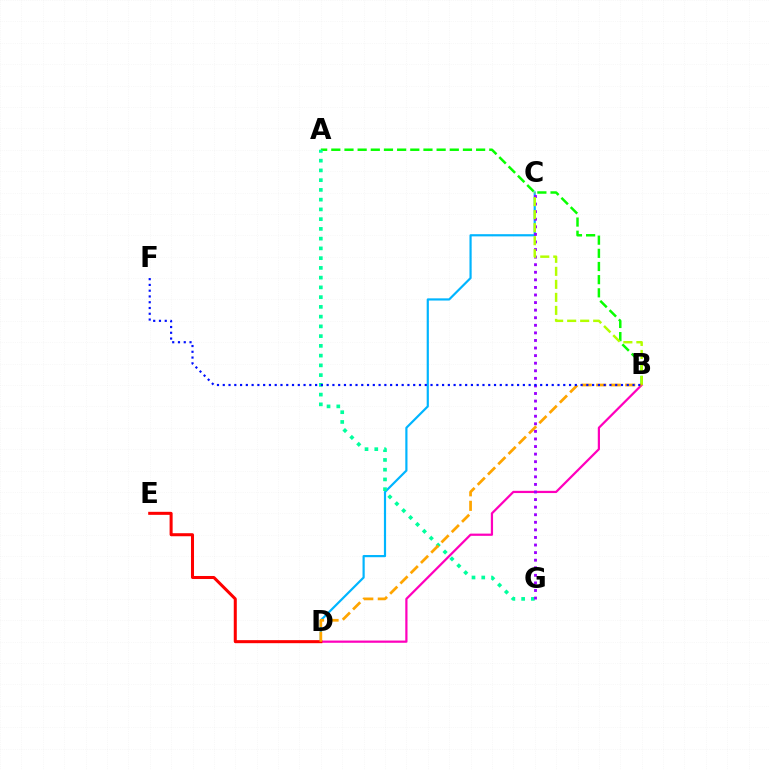{('C', 'D'): [{'color': '#00b5ff', 'line_style': 'solid', 'thickness': 1.57}], ('B', 'D'): [{'color': '#ff00bd', 'line_style': 'solid', 'thickness': 1.6}, {'color': '#ffa500', 'line_style': 'dashed', 'thickness': 1.97}], ('D', 'E'): [{'color': '#ff0000', 'line_style': 'solid', 'thickness': 2.18}], ('A', 'B'): [{'color': '#08ff00', 'line_style': 'dashed', 'thickness': 1.79}], ('A', 'G'): [{'color': '#00ff9d', 'line_style': 'dotted', 'thickness': 2.65}], ('C', 'G'): [{'color': '#9b00ff', 'line_style': 'dotted', 'thickness': 2.06}], ('B', 'C'): [{'color': '#b3ff00', 'line_style': 'dashed', 'thickness': 1.77}], ('B', 'F'): [{'color': '#0010ff', 'line_style': 'dotted', 'thickness': 1.57}]}